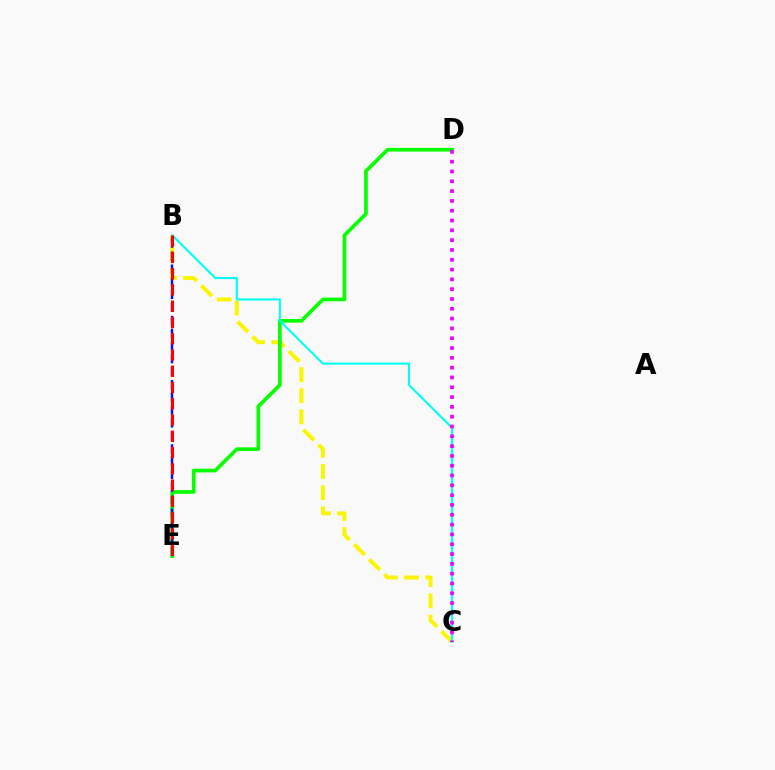{('B', 'C'): [{'color': '#fcf500', 'line_style': 'dashed', 'thickness': 2.88}, {'color': '#00fff6', 'line_style': 'solid', 'thickness': 1.51}], ('D', 'E'): [{'color': '#08ff00', 'line_style': 'solid', 'thickness': 2.64}], ('B', 'E'): [{'color': '#0010ff', 'line_style': 'dashed', 'thickness': 1.74}, {'color': '#ff0000', 'line_style': 'dashed', 'thickness': 2.21}], ('C', 'D'): [{'color': '#ee00ff', 'line_style': 'dotted', 'thickness': 2.67}]}